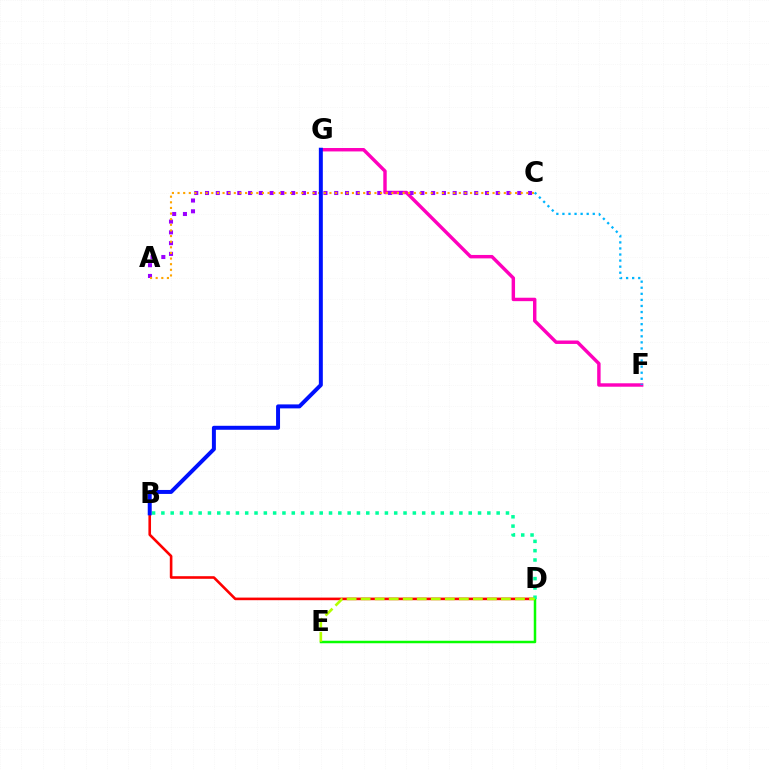{('B', 'D'): [{'color': '#ff0000', 'line_style': 'solid', 'thickness': 1.88}, {'color': '#00ff9d', 'line_style': 'dotted', 'thickness': 2.53}], ('F', 'G'): [{'color': '#ff00bd', 'line_style': 'solid', 'thickness': 2.47}], ('D', 'E'): [{'color': '#08ff00', 'line_style': 'solid', 'thickness': 1.8}, {'color': '#b3ff00', 'line_style': 'dashed', 'thickness': 1.91}], ('A', 'C'): [{'color': '#9b00ff', 'line_style': 'dotted', 'thickness': 2.93}, {'color': '#ffa500', 'line_style': 'dotted', 'thickness': 1.53}], ('B', 'G'): [{'color': '#0010ff', 'line_style': 'solid', 'thickness': 2.86}], ('C', 'F'): [{'color': '#00b5ff', 'line_style': 'dotted', 'thickness': 1.65}]}